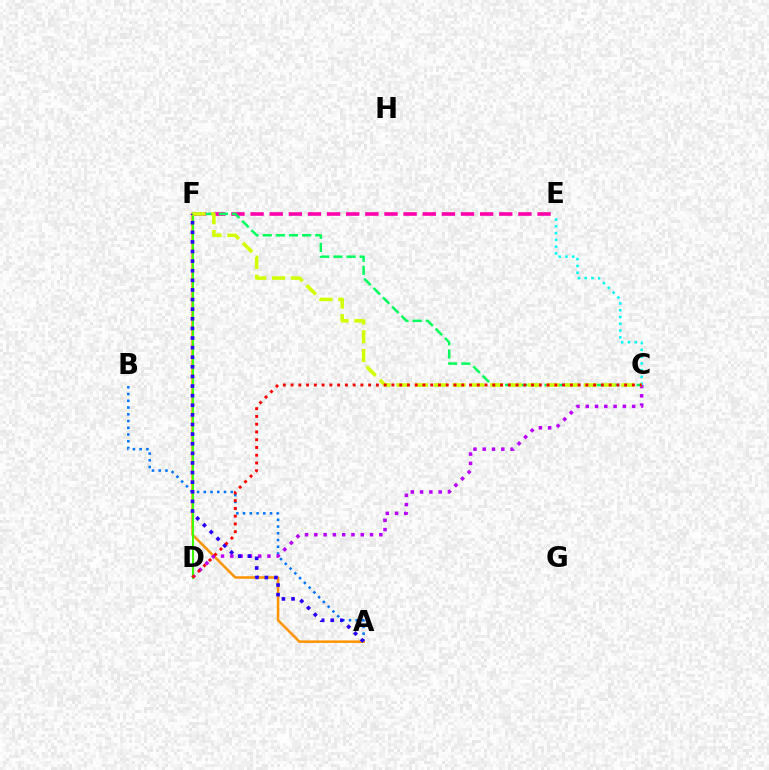{('A', 'B'): [{'color': '#0074ff', 'line_style': 'dotted', 'thickness': 1.83}], ('C', 'E'): [{'color': '#00fff6', 'line_style': 'dotted', 'thickness': 1.84}], ('A', 'F'): [{'color': '#ff9400', 'line_style': 'solid', 'thickness': 1.82}, {'color': '#2500ff', 'line_style': 'dotted', 'thickness': 2.61}], ('C', 'D'): [{'color': '#b900ff', 'line_style': 'dotted', 'thickness': 2.52}, {'color': '#ff0000', 'line_style': 'dotted', 'thickness': 2.11}], ('D', 'F'): [{'color': '#3dff00', 'line_style': 'solid', 'thickness': 1.51}], ('E', 'F'): [{'color': '#ff00ac', 'line_style': 'dashed', 'thickness': 2.6}], ('C', 'F'): [{'color': '#00ff5c', 'line_style': 'dashed', 'thickness': 1.79}, {'color': '#d1ff00', 'line_style': 'dashed', 'thickness': 2.55}]}